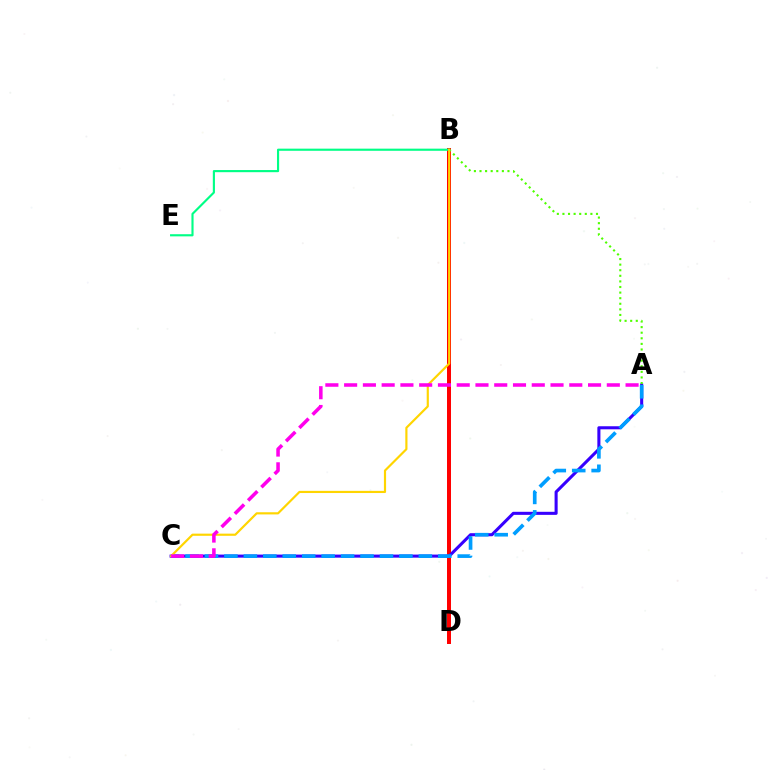{('B', 'D'): [{'color': '#ff0000', 'line_style': 'solid', 'thickness': 2.87}], ('A', 'C'): [{'color': '#3700ff', 'line_style': 'solid', 'thickness': 2.21}, {'color': '#009eff', 'line_style': 'dashed', 'thickness': 2.64}, {'color': '#ff00ed', 'line_style': 'dashed', 'thickness': 2.55}], ('A', 'B'): [{'color': '#4fff00', 'line_style': 'dotted', 'thickness': 1.52}], ('B', 'E'): [{'color': '#00ff86', 'line_style': 'solid', 'thickness': 1.54}], ('B', 'C'): [{'color': '#ffd500', 'line_style': 'solid', 'thickness': 1.56}]}